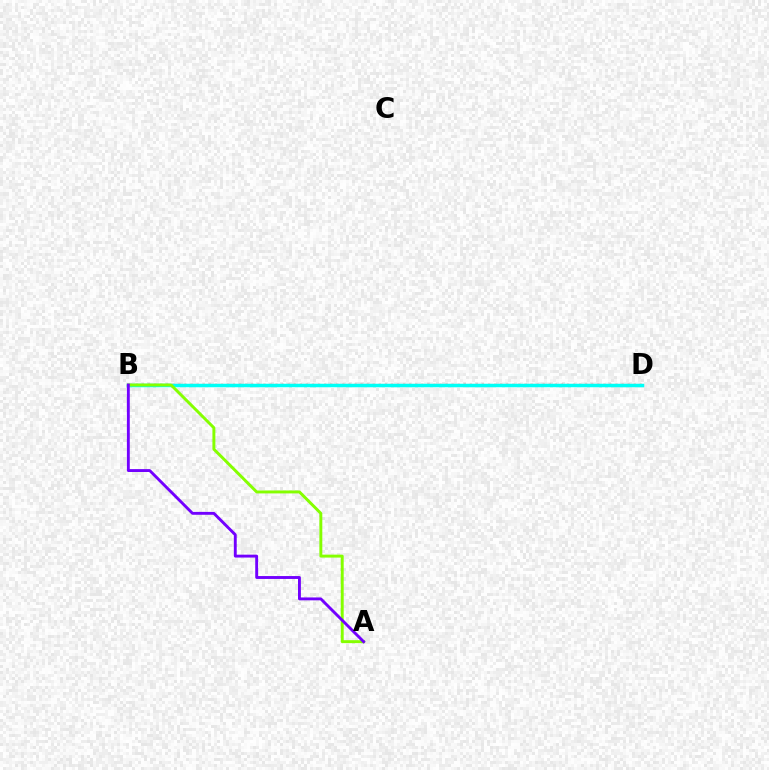{('B', 'D'): [{'color': '#ff0000', 'line_style': 'dotted', 'thickness': 1.65}, {'color': '#00fff6', 'line_style': 'solid', 'thickness': 2.51}], ('A', 'B'): [{'color': '#84ff00', 'line_style': 'solid', 'thickness': 2.12}, {'color': '#7200ff', 'line_style': 'solid', 'thickness': 2.08}]}